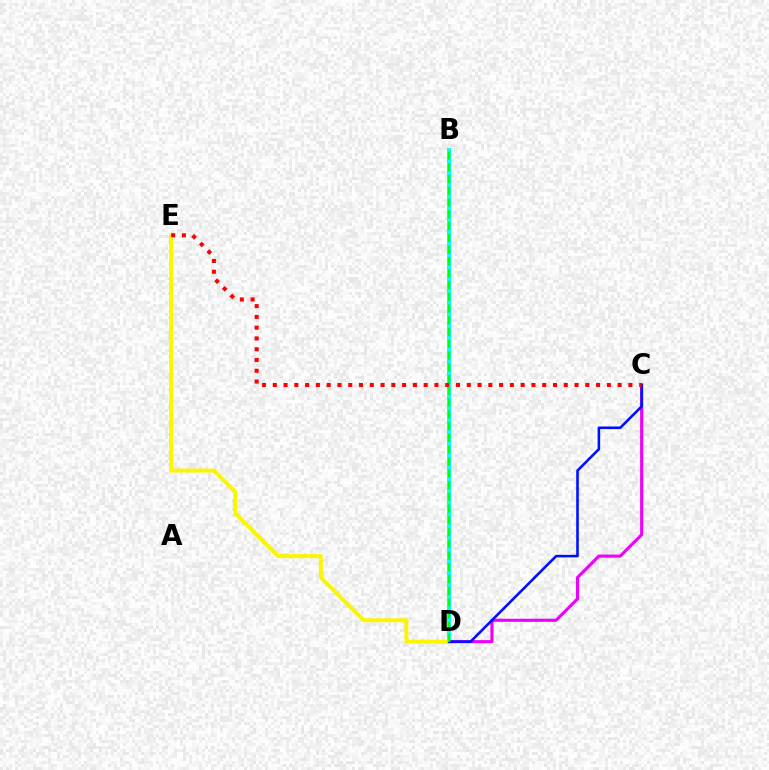{('B', 'D'): [{'color': '#00fff6', 'line_style': 'solid', 'thickness': 2.84}, {'color': '#08ff00', 'line_style': 'dashed', 'thickness': 1.6}], ('C', 'D'): [{'color': '#ee00ff', 'line_style': 'solid', 'thickness': 2.24}, {'color': '#0010ff', 'line_style': 'solid', 'thickness': 1.87}], ('D', 'E'): [{'color': '#fcf500', 'line_style': 'solid', 'thickness': 2.85}], ('C', 'E'): [{'color': '#ff0000', 'line_style': 'dotted', 'thickness': 2.93}]}